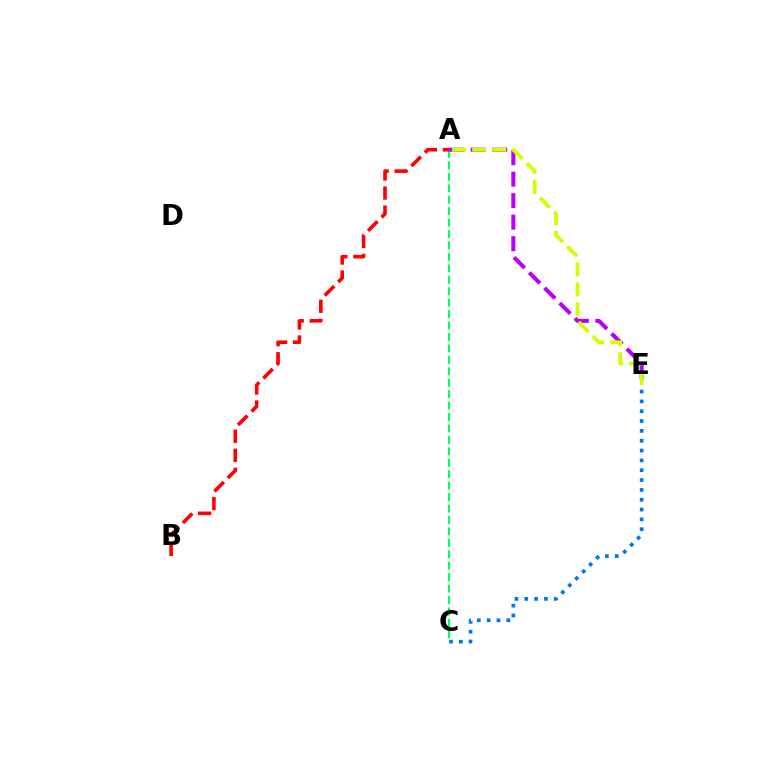{('C', 'E'): [{'color': '#0074ff', 'line_style': 'dotted', 'thickness': 2.67}], ('A', 'C'): [{'color': '#00ff5c', 'line_style': 'dashed', 'thickness': 1.55}], ('A', 'E'): [{'color': '#b900ff', 'line_style': 'dashed', 'thickness': 2.92}, {'color': '#d1ff00', 'line_style': 'dashed', 'thickness': 2.72}], ('A', 'B'): [{'color': '#ff0000', 'line_style': 'dashed', 'thickness': 2.59}]}